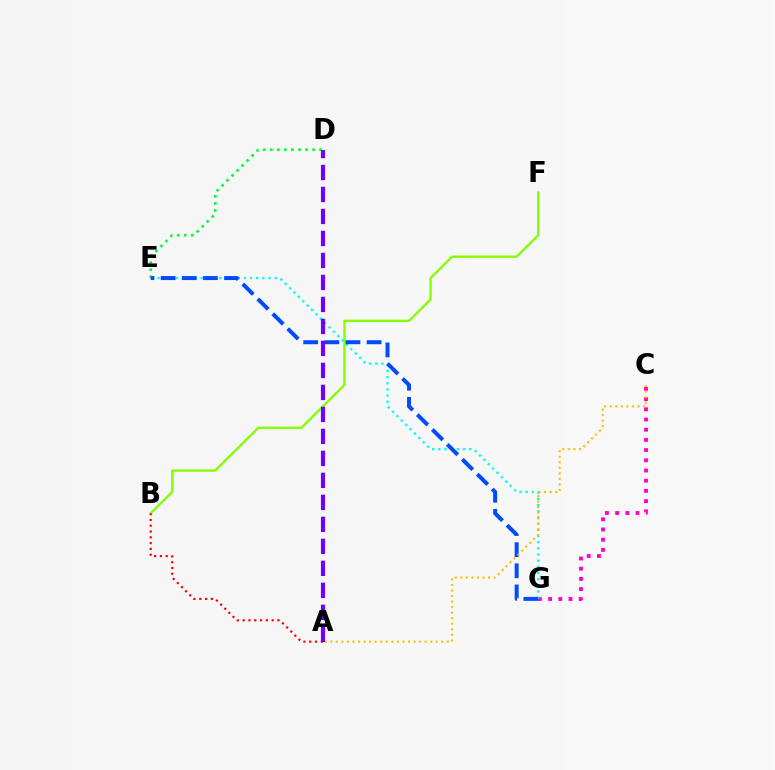{('B', 'F'): [{'color': '#84ff00', 'line_style': 'solid', 'thickness': 1.68}], ('A', 'B'): [{'color': '#ff0000', 'line_style': 'dotted', 'thickness': 1.58}], ('D', 'E'): [{'color': '#00ff39', 'line_style': 'dotted', 'thickness': 1.91}], ('C', 'G'): [{'color': '#ff00cf', 'line_style': 'dotted', 'thickness': 2.77}], ('E', 'G'): [{'color': '#00fff6', 'line_style': 'dotted', 'thickness': 1.68}, {'color': '#004bff', 'line_style': 'dashed', 'thickness': 2.87}], ('A', 'C'): [{'color': '#ffbd00', 'line_style': 'dotted', 'thickness': 1.51}], ('A', 'D'): [{'color': '#7200ff', 'line_style': 'dashed', 'thickness': 2.99}]}